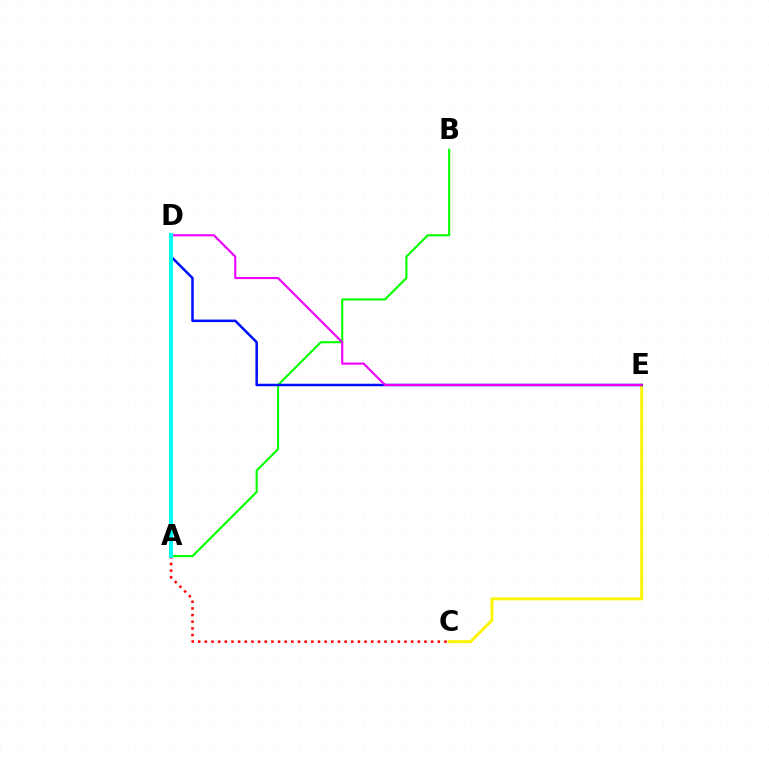{('C', 'E'): [{'color': '#fcf500', 'line_style': 'solid', 'thickness': 2.1}], ('A', 'B'): [{'color': '#08ff00', 'line_style': 'solid', 'thickness': 1.53}], ('A', 'C'): [{'color': '#ff0000', 'line_style': 'dotted', 'thickness': 1.81}], ('D', 'E'): [{'color': '#0010ff', 'line_style': 'solid', 'thickness': 1.81}, {'color': '#ee00ff', 'line_style': 'solid', 'thickness': 1.52}], ('A', 'D'): [{'color': '#00fff6', 'line_style': 'solid', 'thickness': 2.87}]}